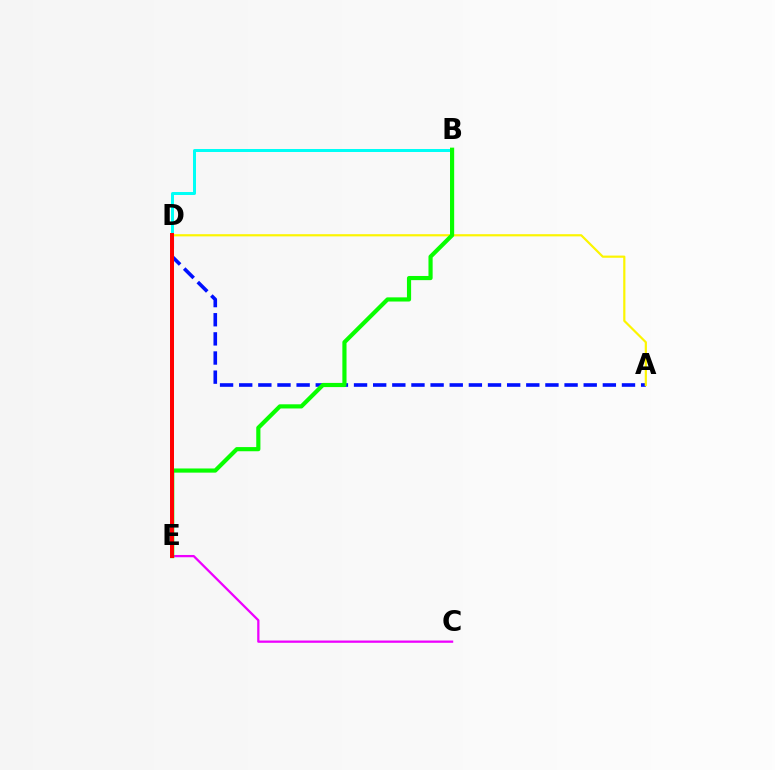{('A', 'D'): [{'color': '#0010ff', 'line_style': 'dashed', 'thickness': 2.6}, {'color': '#fcf500', 'line_style': 'solid', 'thickness': 1.58}], ('C', 'E'): [{'color': '#ee00ff', 'line_style': 'solid', 'thickness': 1.63}], ('B', 'D'): [{'color': '#00fff6', 'line_style': 'solid', 'thickness': 2.15}], ('B', 'E'): [{'color': '#08ff00', 'line_style': 'solid', 'thickness': 3.0}], ('D', 'E'): [{'color': '#ff0000', 'line_style': 'solid', 'thickness': 2.87}]}